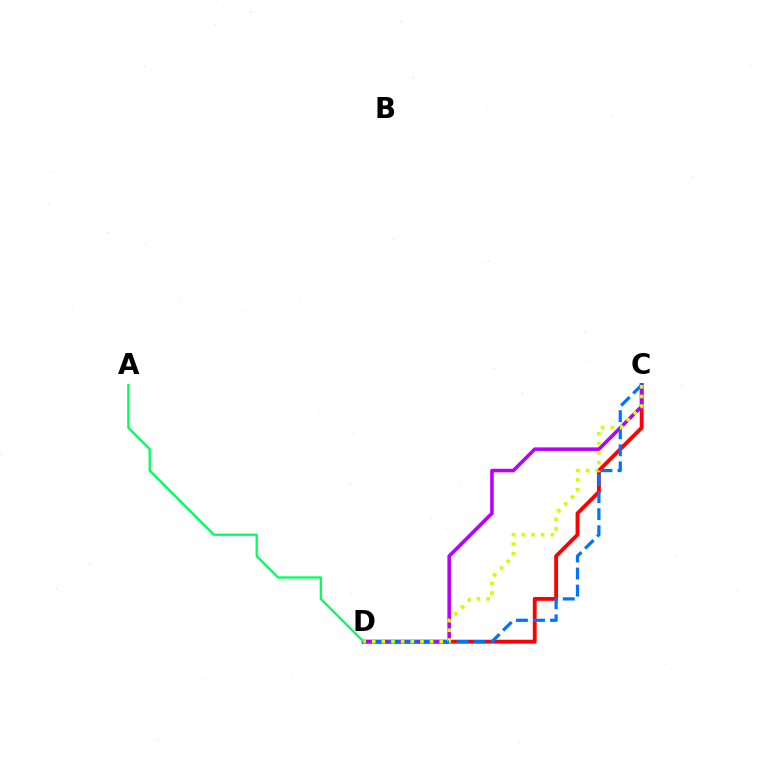{('C', 'D'): [{'color': '#ff0000', 'line_style': 'solid', 'thickness': 2.77}, {'color': '#b900ff', 'line_style': 'solid', 'thickness': 2.57}, {'color': '#0074ff', 'line_style': 'dashed', 'thickness': 2.32}, {'color': '#d1ff00', 'line_style': 'dotted', 'thickness': 2.62}], ('A', 'D'): [{'color': '#00ff5c', 'line_style': 'solid', 'thickness': 1.65}]}